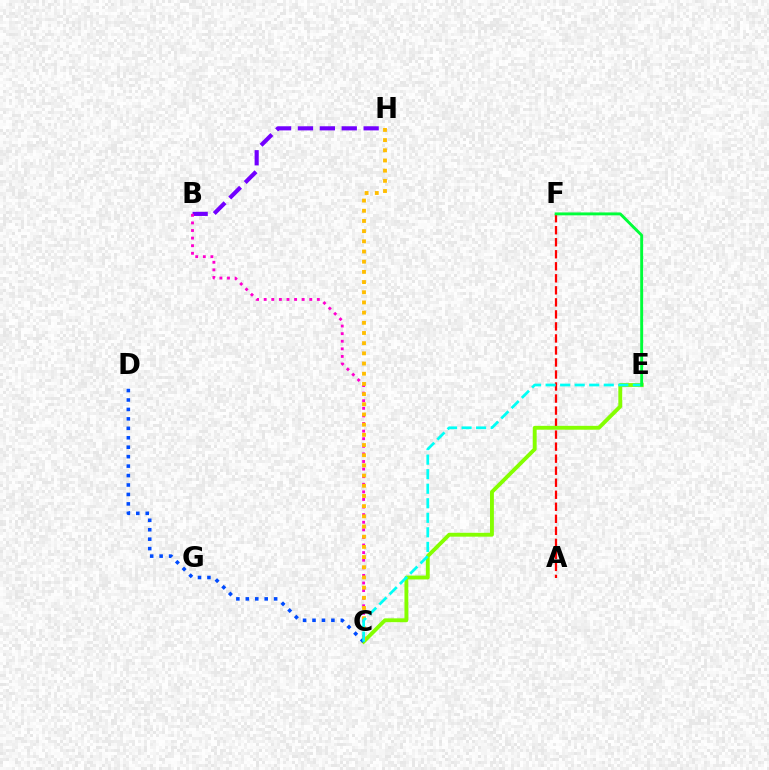{('B', 'H'): [{'color': '#7200ff', 'line_style': 'dashed', 'thickness': 2.97}], ('B', 'C'): [{'color': '#ff00cf', 'line_style': 'dotted', 'thickness': 2.06}], ('A', 'F'): [{'color': '#ff0000', 'line_style': 'dashed', 'thickness': 1.63}], ('C', 'E'): [{'color': '#84ff00', 'line_style': 'solid', 'thickness': 2.79}, {'color': '#00fff6', 'line_style': 'dashed', 'thickness': 1.97}], ('C', 'H'): [{'color': '#ffbd00', 'line_style': 'dotted', 'thickness': 2.77}], ('C', 'D'): [{'color': '#004bff', 'line_style': 'dotted', 'thickness': 2.57}], ('E', 'F'): [{'color': '#00ff39', 'line_style': 'solid', 'thickness': 2.09}]}